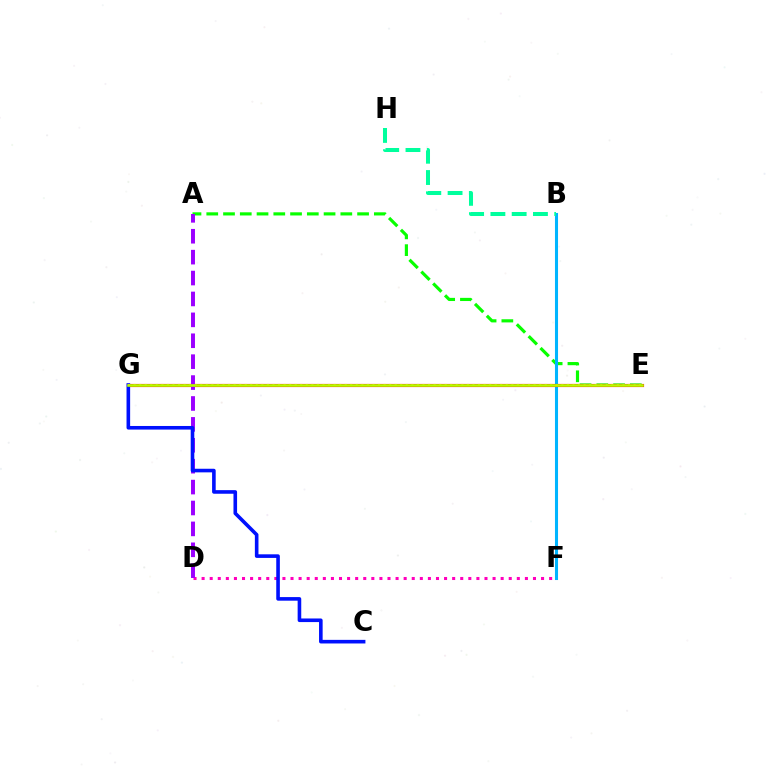{('D', 'F'): [{'color': '#ff00bd', 'line_style': 'dotted', 'thickness': 2.2}], ('A', 'E'): [{'color': '#08ff00', 'line_style': 'dashed', 'thickness': 2.28}], ('B', 'F'): [{'color': '#00b5ff', 'line_style': 'solid', 'thickness': 2.2}], ('E', 'G'): [{'color': '#ff0000', 'line_style': 'solid', 'thickness': 2.27}, {'color': '#ffa500', 'line_style': 'dotted', 'thickness': 1.51}, {'color': '#b3ff00', 'line_style': 'solid', 'thickness': 1.86}], ('A', 'D'): [{'color': '#9b00ff', 'line_style': 'dashed', 'thickness': 2.84}], ('C', 'G'): [{'color': '#0010ff', 'line_style': 'solid', 'thickness': 2.59}], ('B', 'H'): [{'color': '#00ff9d', 'line_style': 'dashed', 'thickness': 2.89}]}